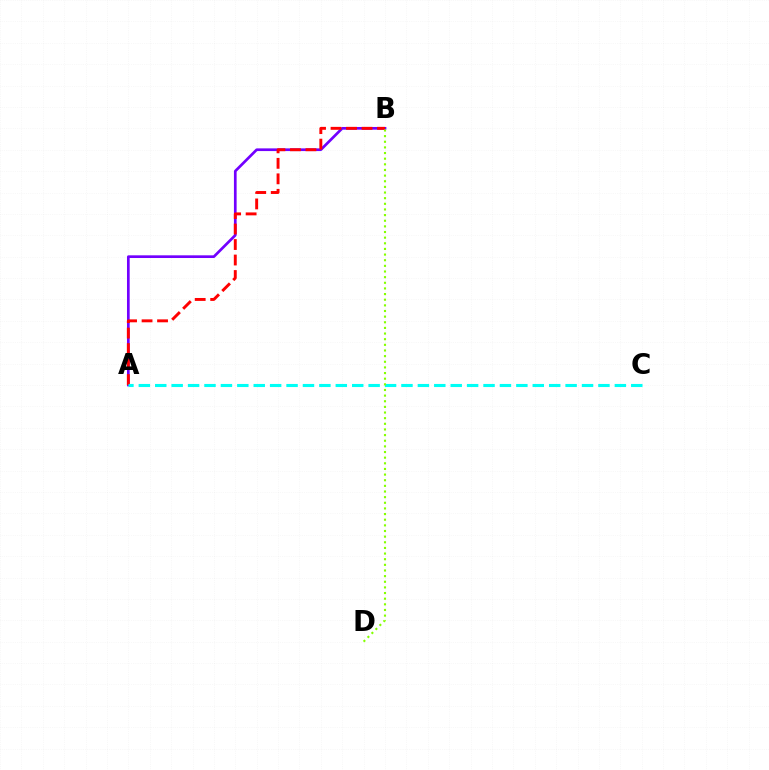{('A', 'B'): [{'color': '#7200ff', 'line_style': 'solid', 'thickness': 1.94}, {'color': '#ff0000', 'line_style': 'dashed', 'thickness': 2.11}], ('A', 'C'): [{'color': '#00fff6', 'line_style': 'dashed', 'thickness': 2.23}], ('B', 'D'): [{'color': '#84ff00', 'line_style': 'dotted', 'thickness': 1.53}]}